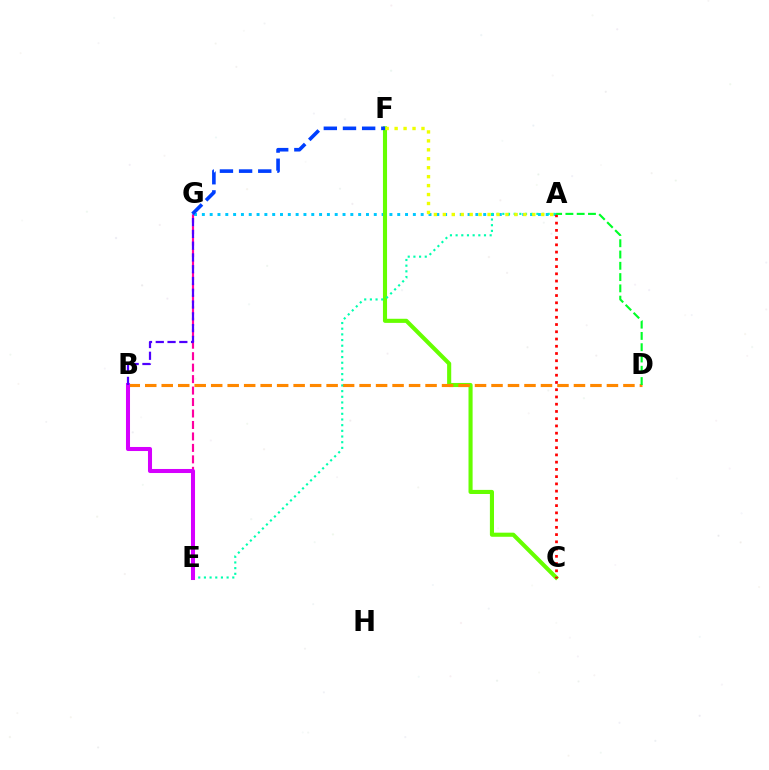{('A', 'G'): [{'color': '#00c7ff', 'line_style': 'dotted', 'thickness': 2.12}], ('C', 'F'): [{'color': '#66ff00', 'line_style': 'solid', 'thickness': 2.95}], ('A', 'C'): [{'color': '#ff0000', 'line_style': 'dotted', 'thickness': 1.97}], ('B', 'D'): [{'color': '#ff8800', 'line_style': 'dashed', 'thickness': 2.24}], ('A', 'D'): [{'color': '#00ff27', 'line_style': 'dashed', 'thickness': 1.53}], ('A', 'E'): [{'color': '#00ffaf', 'line_style': 'dotted', 'thickness': 1.54}], ('E', 'G'): [{'color': '#ff00a0', 'line_style': 'dashed', 'thickness': 1.56}], ('F', 'G'): [{'color': '#003fff', 'line_style': 'dashed', 'thickness': 2.6}], ('B', 'E'): [{'color': '#d600ff', 'line_style': 'solid', 'thickness': 2.92}], ('A', 'F'): [{'color': '#eeff00', 'line_style': 'dotted', 'thickness': 2.43}], ('B', 'G'): [{'color': '#4f00ff', 'line_style': 'dashed', 'thickness': 1.6}]}